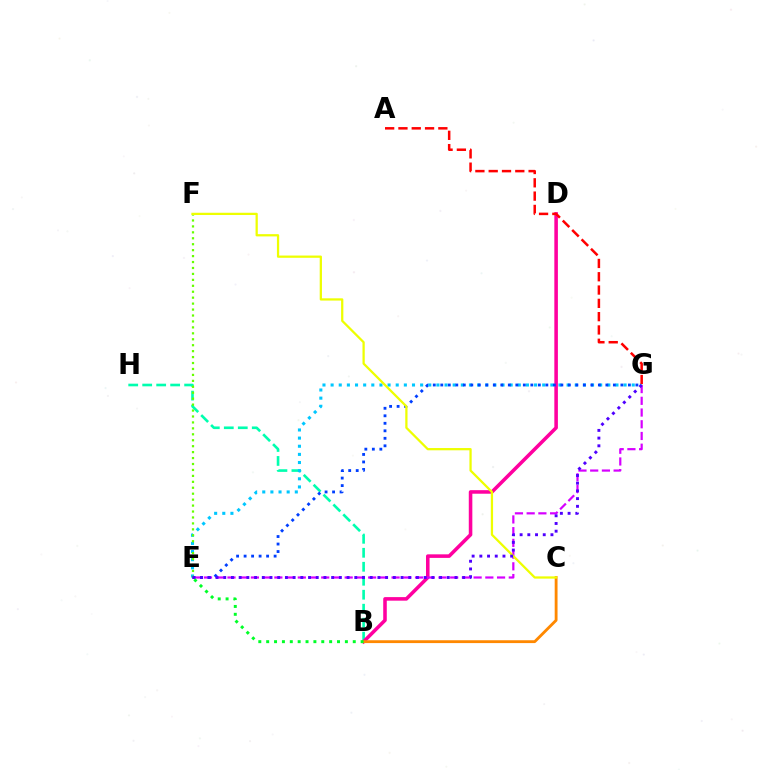{('B', 'H'): [{'color': '#00ffaf', 'line_style': 'dashed', 'thickness': 1.9}], ('B', 'D'): [{'color': '#ff00a0', 'line_style': 'solid', 'thickness': 2.56}], ('E', 'G'): [{'color': '#d600ff', 'line_style': 'dashed', 'thickness': 1.59}, {'color': '#00c7ff', 'line_style': 'dotted', 'thickness': 2.21}, {'color': '#003fff', 'line_style': 'dotted', 'thickness': 2.04}, {'color': '#4f00ff', 'line_style': 'dotted', 'thickness': 2.09}], ('E', 'F'): [{'color': '#66ff00', 'line_style': 'dotted', 'thickness': 1.61}], ('B', 'C'): [{'color': '#ff8800', 'line_style': 'solid', 'thickness': 2.05}], ('C', 'F'): [{'color': '#eeff00', 'line_style': 'solid', 'thickness': 1.63}], ('A', 'G'): [{'color': '#ff0000', 'line_style': 'dashed', 'thickness': 1.81}], ('B', 'E'): [{'color': '#00ff27', 'line_style': 'dotted', 'thickness': 2.14}]}